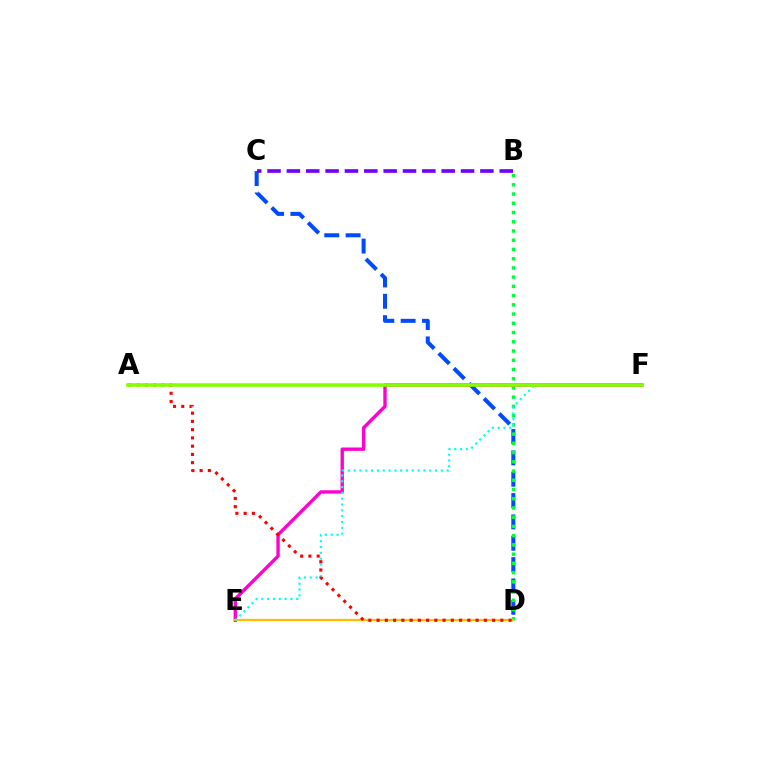{('C', 'D'): [{'color': '#004bff', 'line_style': 'dashed', 'thickness': 2.9}], ('B', 'D'): [{'color': '#00ff39', 'line_style': 'dotted', 'thickness': 2.51}], ('E', 'F'): [{'color': '#ff00cf', 'line_style': 'solid', 'thickness': 2.42}, {'color': '#00fff6', 'line_style': 'dotted', 'thickness': 1.58}], ('D', 'E'): [{'color': '#ffbd00', 'line_style': 'solid', 'thickness': 1.61}], ('A', 'D'): [{'color': '#ff0000', 'line_style': 'dotted', 'thickness': 2.24}], ('B', 'C'): [{'color': '#7200ff', 'line_style': 'dashed', 'thickness': 2.63}], ('A', 'F'): [{'color': '#84ff00', 'line_style': 'solid', 'thickness': 2.59}]}